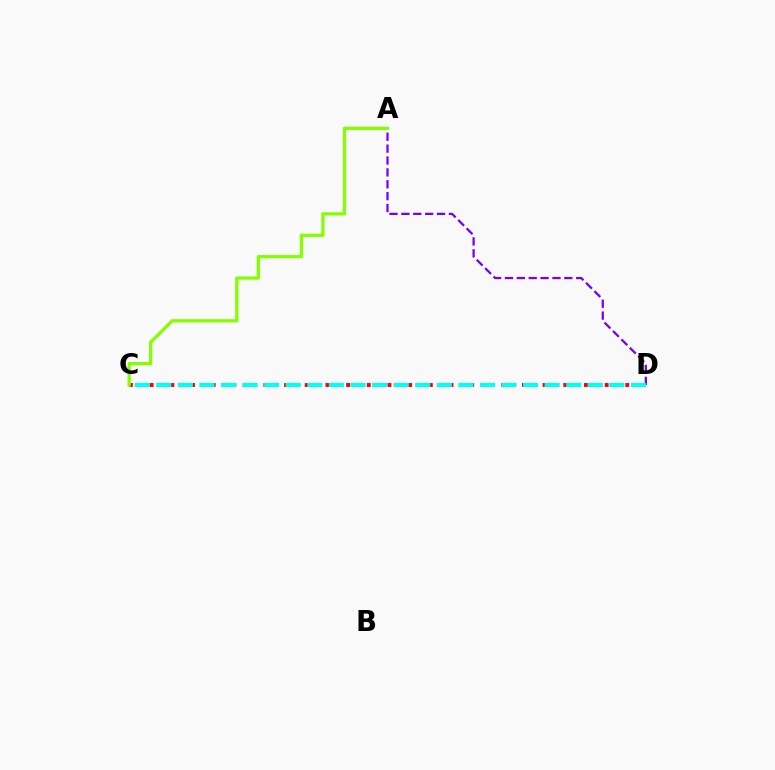{('C', 'D'): [{'color': '#ff0000', 'line_style': 'dotted', 'thickness': 2.81}, {'color': '#00fff6', 'line_style': 'dashed', 'thickness': 2.93}], ('A', 'D'): [{'color': '#7200ff', 'line_style': 'dashed', 'thickness': 1.61}], ('A', 'C'): [{'color': '#84ff00', 'line_style': 'solid', 'thickness': 2.34}]}